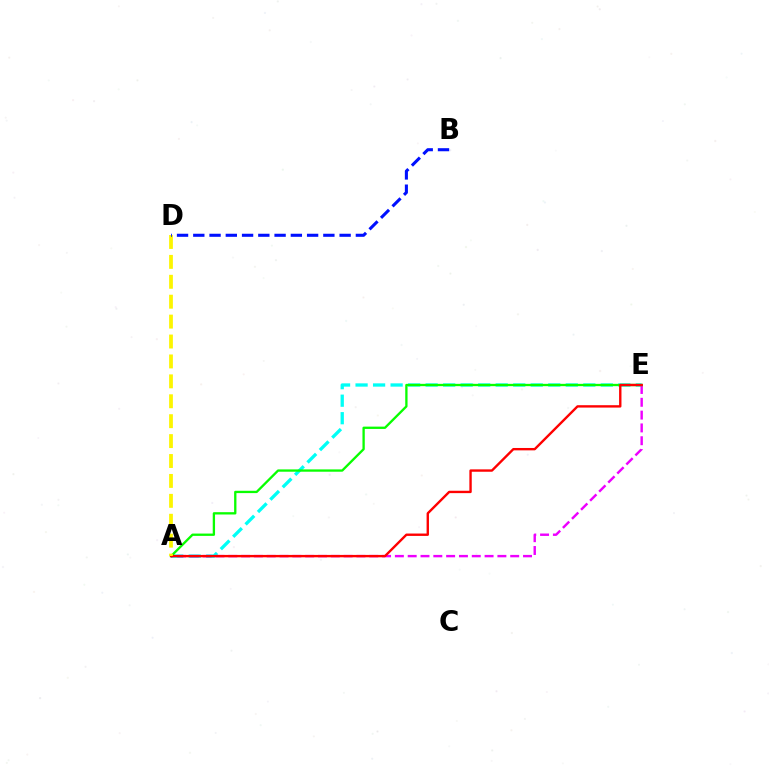{('A', 'E'): [{'color': '#00fff6', 'line_style': 'dashed', 'thickness': 2.38}, {'color': '#ee00ff', 'line_style': 'dashed', 'thickness': 1.74}, {'color': '#08ff00', 'line_style': 'solid', 'thickness': 1.67}, {'color': '#ff0000', 'line_style': 'solid', 'thickness': 1.71}], ('A', 'D'): [{'color': '#fcf500', 'line_style': 'dashed', 'thickness': 2.71}], ('B', 'D'): [{'color': '#0010ff', 'line_style': 'dashed', 'thickness': 2.21}]}